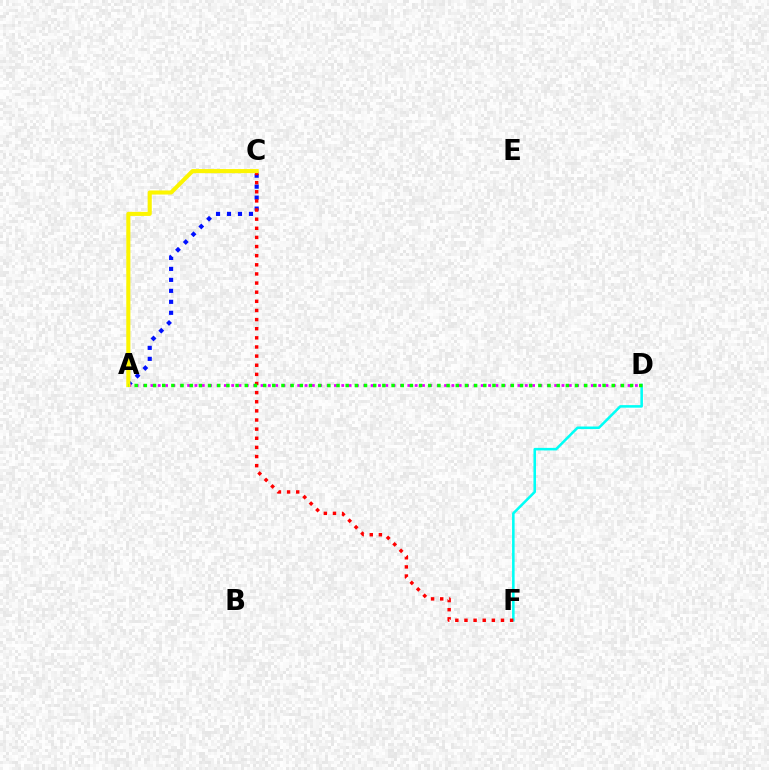{('A', 'C'): [{'color': '#0010ff', 'line_style': 'dotted', 'thickness': 2.98}, {'color': '#fcf500', 'line_style': 'solid', 'thickness': 2.94}], ('D', 'F'): [{'color': '#00fff6', 'line_style': 'solid', 'thickness': 1.84}], ('C', 'F'): [{'color': '#ff0000', 'line_style': 'dotted', 'thickness': 2.48}], ('A', 'D'): [{'color': '#ee00ff', 'line_style': 'dotted', 'thickness': 1.99}, {'color': '#08ff00', 'line_style': 'dotted', 'thickness': 2.49}]}